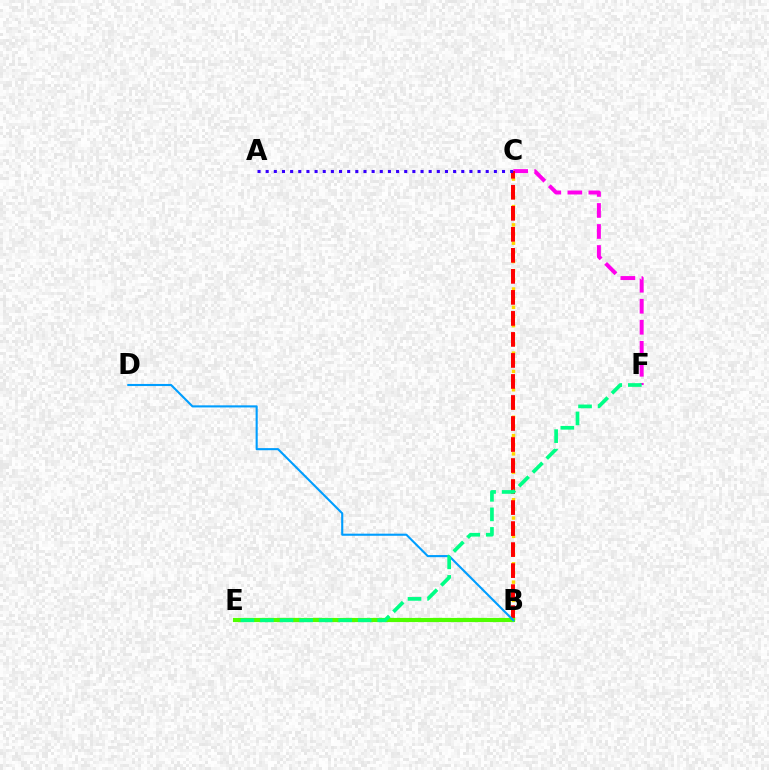{('B', 'C'): [{'color': '#ffd500', 'line_style': 'dotted', 'thickness': 2.49}, {'color': '#ff0000', 'line_style': 'dashed', 'thickness': 2.86}], ('C', 'F'): [{'color': '#ff00ed', 'line_style': 'dashed', 'thickness': 2.85}], ('B', 'E'): [{'color': '#4fff00', 'line_style': 'solid', 'thickness': 3.0}], ('A', 'C'): [{'color': '#3700ff', 'line_style': 'dotted', 'thickness': 2.21}], ('B', 'D'): [{'color': '#009eff', 'line_style': 'solid', 'thickness': 1.52}], ('E', 'F'): [{'color': '#00ff86', 'line_style': 'dashed', 'thickness': 2.66}]}